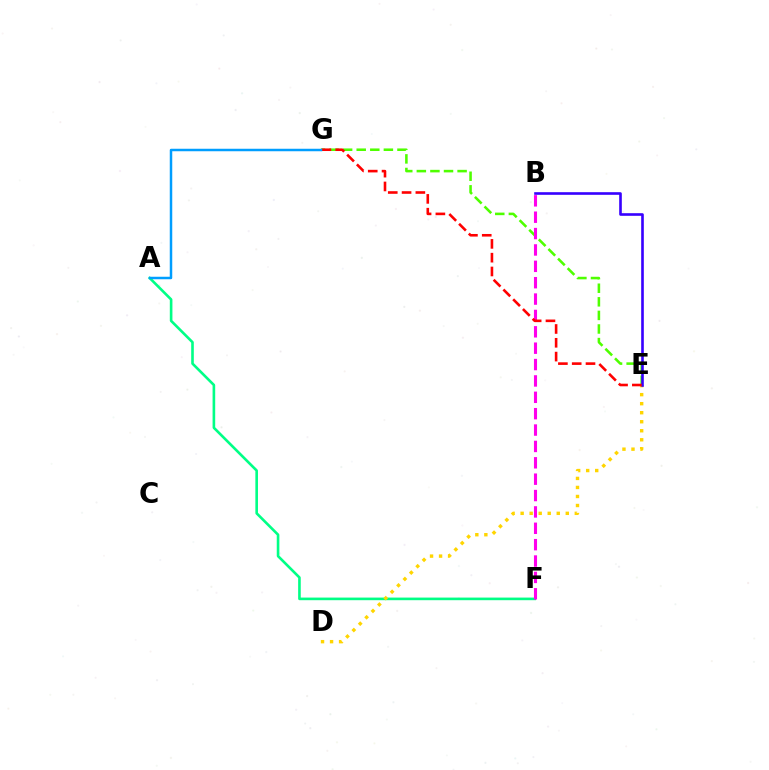{('A', 'F'): [{'color': '#00ff86', 'line_style': 'solid', 'thickness': 1.88}], ('D', 'E'): [{'color': '#ffd500', 'line_style': 'dotted', 'thickness': 2.45}], ('E', 'G'): [{'color': '#4fff00', 'line_style': 'dashed', 'thickness': 1.85}, {'color': '#ff0000', 'line_style': 'dashed', 'thickness': 1.88}], ('B', 'E'): [{'color': '#3700ff', 'line_style': 'solid', 'thickness': 1.89}], ('B', 'F'): [{'color': '#ff00ed', 'line_style': 'dashed', 'thickness': 2.22}], ('A', 'G'): [{'color': '#009eff', 'line_style': 'solid', 'thickness': 1.8}]}